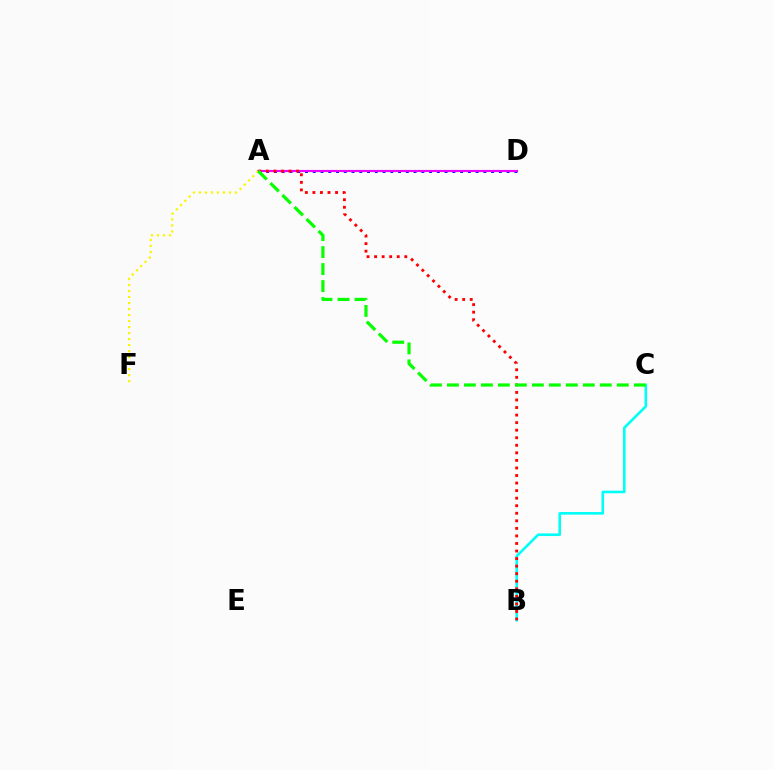{('A', 'D'): [{'color': '#0010ff', 'line_style': 'dotted', 'thickness': 2.11}, {'color': '#ee00ff', 'line_style': 'solid', 'thickness': 1.55}], ('B', 'C'): [{'color': '#00fff6', 'line_style': 'solid', 'thickness': 1.88}], ('A', 'B'): [{'color': '#ff0000', 'line_style': 'dotted', 'thickness': 2.05}], ('A', 'F'): [{'color': '#fcf500', 'line_style': 'dotted', 'thickness': 1.63}], ('A', 'C'): [{'color': '#08ff00', 'line_style': 'dashed', 'thickness': 2.31}]}